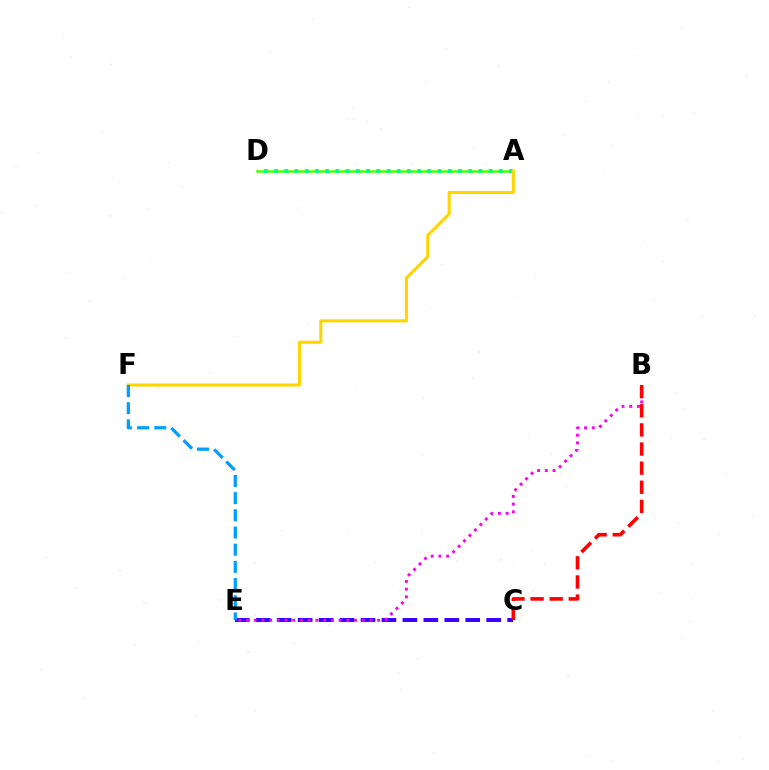{('A', 'D'): [{'color': '#4fff00', 'line_style': 'solid', 'thickness': 1.81}, {'color': '#00ff86', 'line_style': 'dotted', 'thickness': 2.78}], ('A', 'F'): [{'color': '#ffd500', 'line_style': 'solid', 'thickness': 2.22}], ('C', 'E'): [{'color': '#3700ff', 'line_style': 'dashed', 'thickness': 2.85}], ('E', 'F'): [{'color': '#009eff', 'line_style': 'dashed', 'thickness': 2.33}], ('B', 'E'): [{'color': '#ff00ed', 'line_style': 'dotted', 'thickness': 2.1}], ('B', 'C'): [{'color': '#ff0000', 'line_style': 'dashed', 'thickness': 2.6}]}